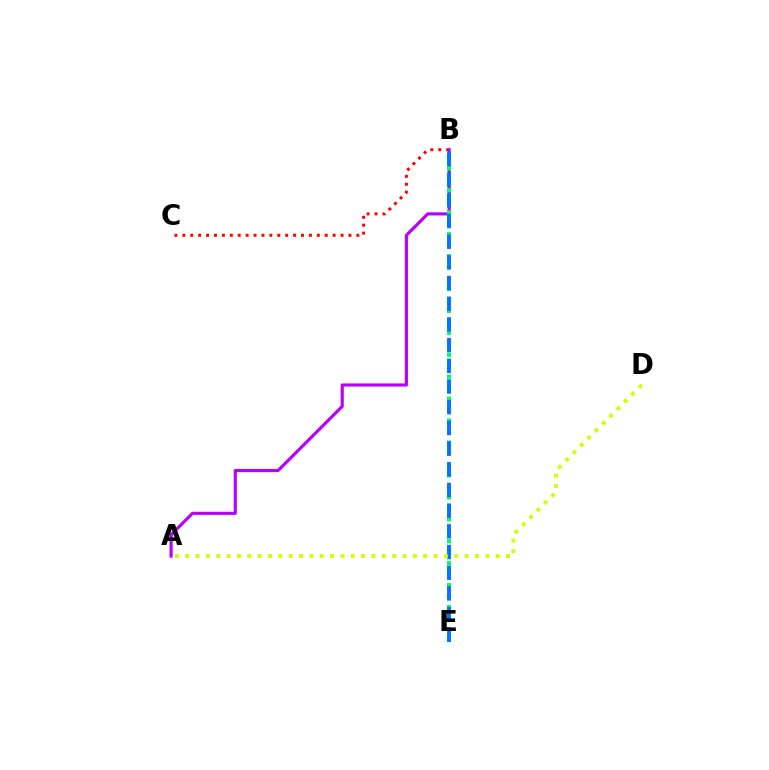{('B', 'C'): [{'color': '#ff0000', 'line_style': 'dotted', 'thickness': 2.15}], ('A', 'B'): [{'color': '#b900ff', 'line_style': 'solid', 'thickness': 2.26}], ('B', 'E'): [{'color': '#00ff5c', 'line_style': 'dotted', 'thickness': 2.98}, {'color': '#0074ff', 'line_style': 'dashed', 'thickness': 2.81}], ('A', 'D'): [{'color': '#d1ff00', 'line_style': 'dotted', 'thickness': 2.81}]}